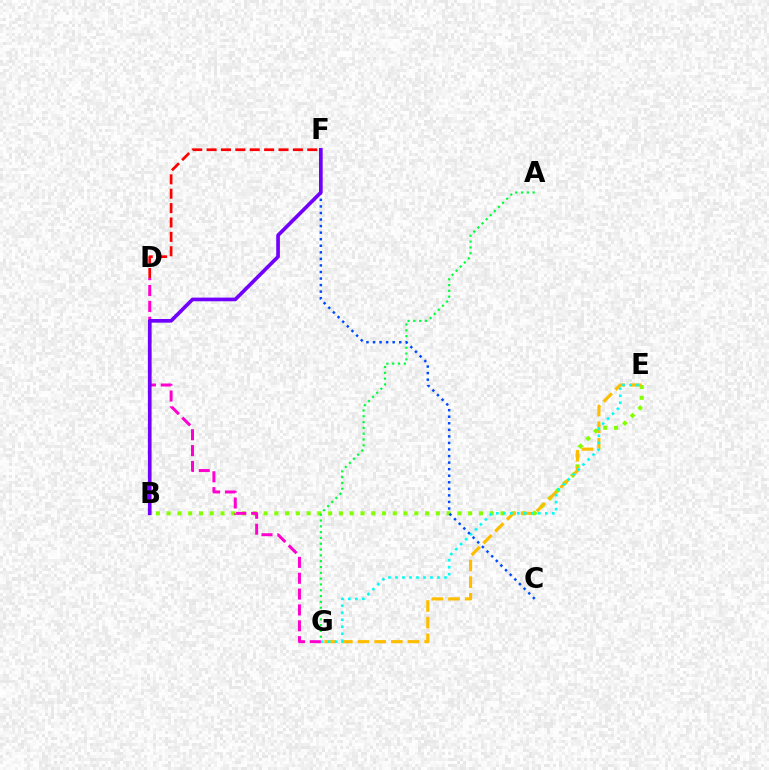{('B', 'E'): [{'color': '#84ff00', 'line_style': 'dotted', 'thickness': 2.93}], ('A', 'G'): [{'color': '#00ff39', 'line_style': 'dotted', 'thickness': 1.58}], ('E', 'G'): [{'color': '#ffbd00', 'line_style': 'dashed', 'thickness': 2.26}, {'color': '#00fff6', 'line_style': 'dotted', 'thickness': 1.9}], ('D', 'F'): [{'color': '#ff0000', 'line_style': 'dashed', 'thickness': 1.95}], ('D', 'G'): [{'color': '#ff00cf', 'line_style': 'dashed', 'thickness': 2.15}], ('C', 'F'): [{'color': '#004bff', 'line_style': 'dotted', 'thickness': 1.78}], ('B', 'F'): [{'color': '#7200ff', 'line_style': 'solid', 'thickness': 2.64}]}